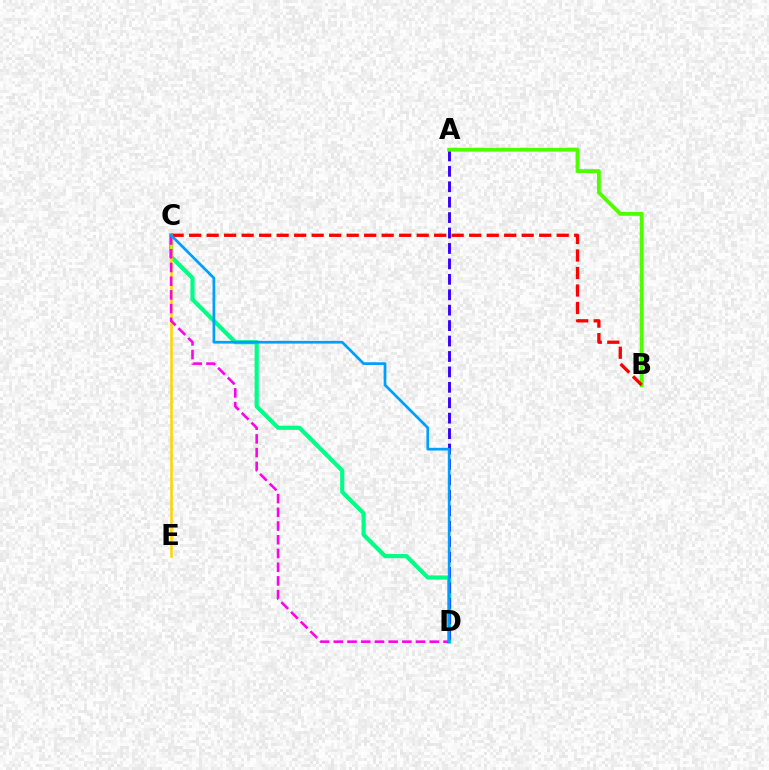{('C', 'D'): [{'color': '#00ff86', 'line_style': 'solid', 'thickness': 3.0}, {'color': '#ff00ed', 'line_style': 'dashed', 'thickness': 1.86}, {'color': '#009eff', 'line_style': 'solid', 'thickness': 1.96}], ('A', 'D'): [{'color': '#3700ff', 'line_style': 'dashed', 'thickness': 2.1}], ('A', 'B'): [{'color': '#4fff00', 'line_style': 'solid', 'thickness': 2.77}], ('B', 'C'): [{'color': '#ff0000', 'line_style': 'dashed', 'thickness': 2.38}], ('C', 'E'): [{'color': '#ffd500', 'line_style': 'solid', 'thickness': 1.84}]}